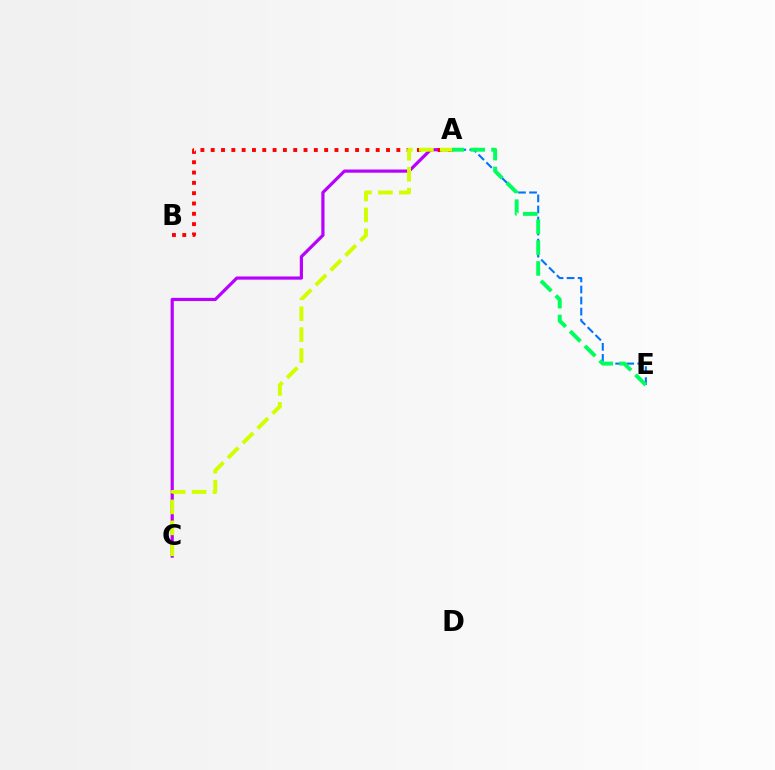{('A', 'C'): [{'color': '#b900ff', 'line_style': 'solid', 'thickness': 2.3}, {'color': '#d1ff00', 'line_style': 'dashed', 'thickness': 2.84}], ('A', 'E'): [{'color': '#0074ff', 'line_style': 'dashed', 'thickness': 1.5}, {'color': '#00ff5c', 'line_style': 'dashed', 'thickness': 2.83}], ('A', 'B'): [{'color': '#ff0000', 'line_style': 'dotted', 'thickness': 2.8}]}